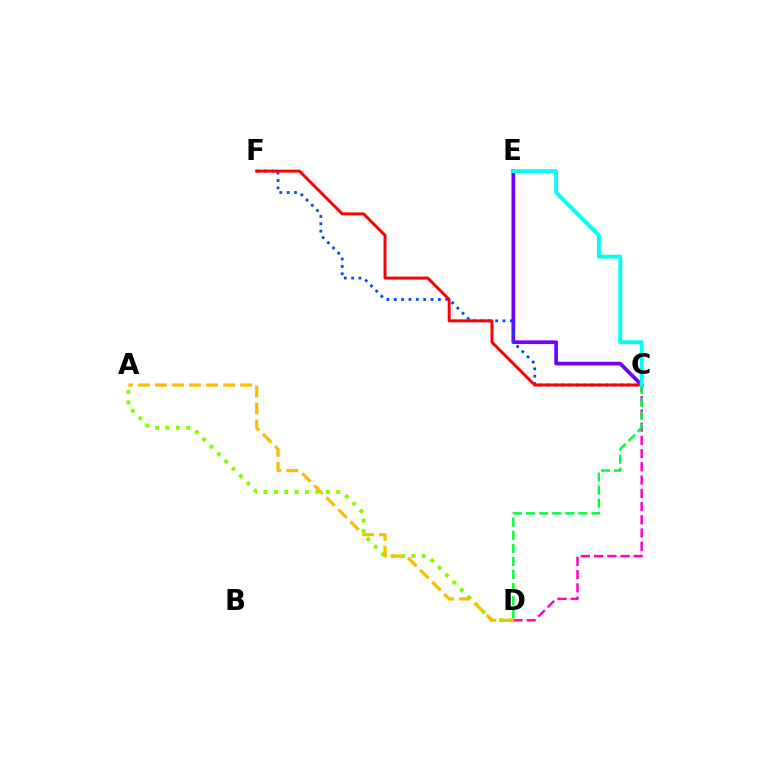{('C', 'D'): [{'color': '#ff00cf', 'line_style': 'dashed', 'thickness': 1.8}, {'color': '#00ff39', 'line_style': 'dashed', 'thickness': 1.78}], ('A', 'D'): [{'color': '#84ff00', 'line_style': 'dotted', 'thickness': 2.82}, {'color': '#ffbd00', 'line_style': 'dashed', 'thickness': 2.31}], ('C', 'E'): [{'color': '#7200ff', 'line_style': 'solid', 'thickness': 2.67}, {'color': '#00fff6', 'line_style': 'solid', 'thickness': 2.79}], ('C', 'F'): [{'color': '#004bff', 'line_style': 'dotted', 'thickness': 2.0}, {'color': '#ff0000', 'line_style': 'solid', 'thickness': 2.13}]}